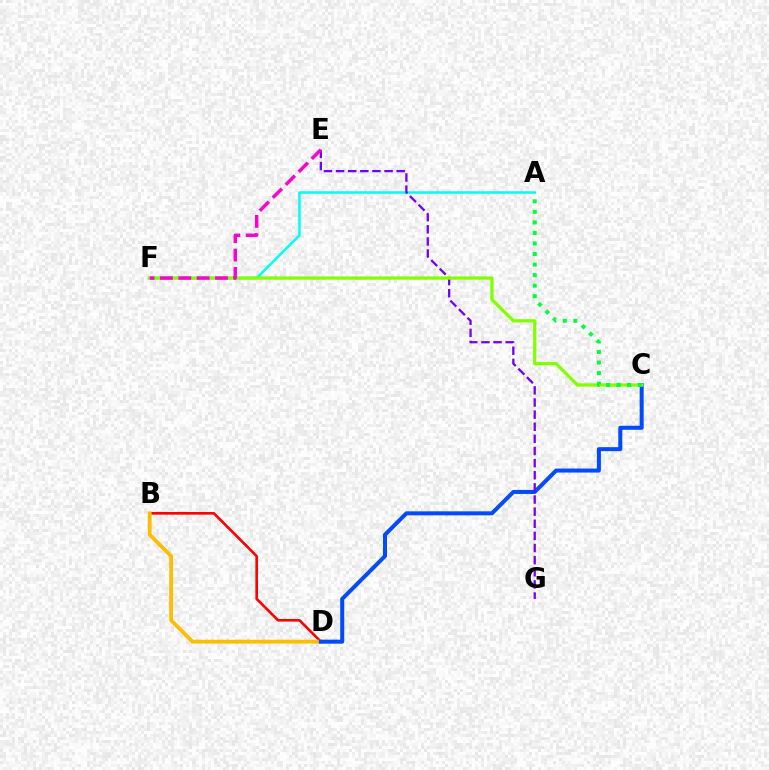{('A', 'F'): [{'color': '#00fff6', 'line_style': 'solid', 'thickness': 1.81}], ('B', 'D'): [{'color': '#ff0000', 'line_style': 'solid', 'thickness': 1.89}, {'color': '#ffbd00', 'line_style': 'solid', 'thickness': 2.76}], ('C', 'D'): [{'color': '#004bff', 'line_style': 'solid', 'thickness': 2.89}], ('E', 'G'): [{'color': '#7200ff', 'line_style': 'dashed', 'thickness': 1.65}], ('C', 'F'): [{'color': '#84ff00', 'line_style': 'solid', 'thickness': 2.37}], ('E', 'F'): [{'color': '#ff00cf', 'line_style': 'dashed', 'thickness': 2.49}], ('A', 'C'): [{'color': '#00ff39', 'line_style': 'dotted', 'thickness': 2.86}]}